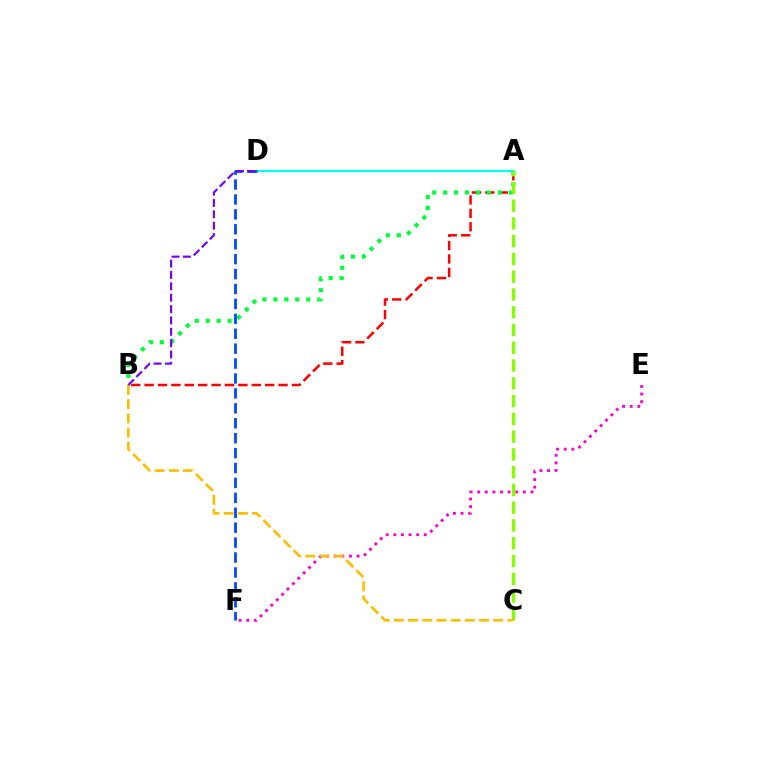{('A', 'D'): [{'color': '#00fff6', 'line_style': 'solid', 'thickness': 1.62}], ('A', 'B'): [{'color': '#ff0000', 'line_style': 'dashed', 'thickness': 1.82}, {'color': '#00ff39', 'line_style': 'dotted', 'thickness': 2.97}], ('E', 'F'): [{'color': '#ff00cf', 'line_style': 'dotted', 'thickness': 2.07}], ('D', 'F'): [{'color': '#004bff', 'line_style': 'dashed', 'thickness': 2.03}], ('A', 'C'): [{'color': '#84ff00', 'line_style': 'dashed', 'thickness': 2.41}], ('B', 'C'): [{'color': '#ffbd00', 'line_style': 'dashed', 'thickness': 1.93}], ('B', 'D'): [{'color': '#7200ff', 'line_style': 'dashed', 'thickness': 1.54}]}